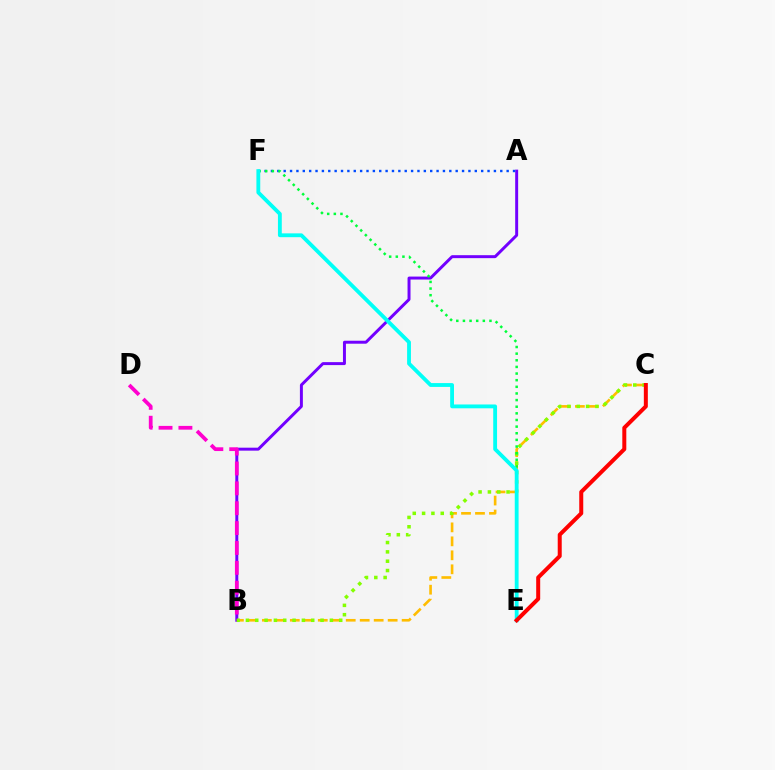{('A', 'B'): [{'color': '#7200ff', 'line_style': 'solid', 'thickness': 2.14}], ('A', 'F'): [{'color': '#004bff', 'line_style': 'dotted', 'thickness': 1.73}], ('B', 'C'): [{'color': '#ffbd00', 'line_style': 'dashed', 'thickness': 1.9}, {'color': '#84ff00', 'line_style': 'dotted', 'thickness': 2.53}], ('E', 'F'): [{'color': '#00ff39', 'line_style': 'dotted', 'thickness': 1.8}, {'color': '#00fff6', 'line_style': 'solid', 'thickness': 2.76}], ('C', 'E'): [{'color': '#ff0000', 'line_style': 'solid', 'thickness': 2.88}], ('B', 'D'): [{'color': '#ff00cf', 'line_style': 'dashed', 'thickness': 2.7}]}